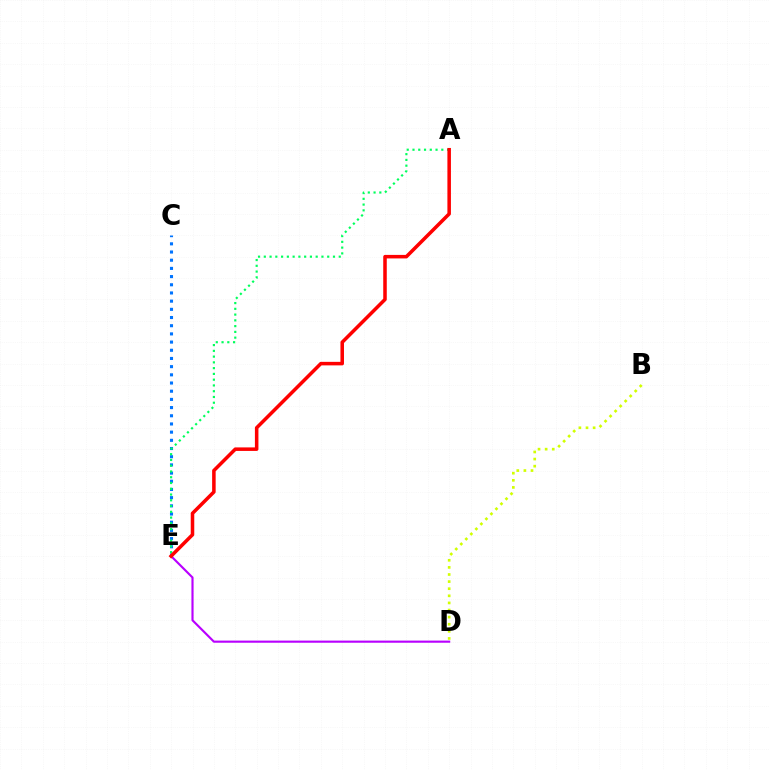{('C', 'E'): [{'color': '#0074ff', 'line_style': 'dotted', 'thickness': 2.22}], ('D', 'E'): [{'color': '#b900ff', 'line_style': 'solid', 'thickness': 1.54}], ('A', 'E'): [{'color': '#00ff5c', 'line_style': 'dotted', 'thickness': 1.57}, {'color': '#ff0000', 'line_style': 'solid', 'thickness': 2.54}], ('B', 'D'): [{'color': '#d1ff00', 'line_style': 'dotted', 'thickness': 1.93}]}